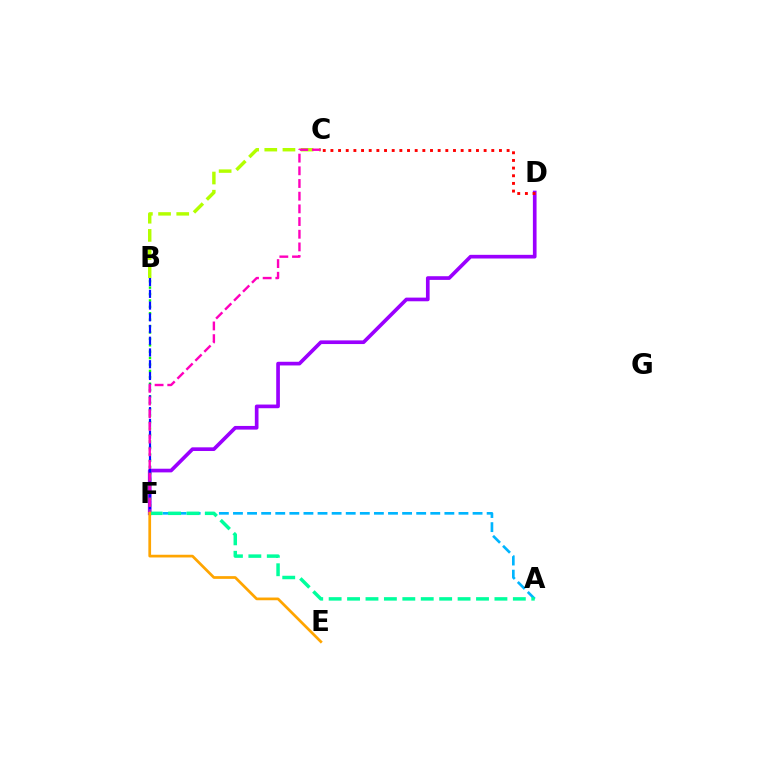{('A', 'F'): [{'color': '#00b5ff', 'line_style': 'dashed', 'thickness': 1.91}, {'color': '#00ff9d', 'line_style': 'dashed', 'thickness': 2.5}], ('B', 'C'): [{'color': '#b3ff00', 'line_style': 'dashed', 'thickness': 2.47}], ('D', 'F'): [{'color': '#9b00ff', 'line_style': 'solid', 'thickness': 2.64}], ('B', 'F'): [{'color': '#08ff00', 'line_style': 'dotted', 'thickness': 1.74}, {'color': '#0010ff', 'line_style': 'dashed', 'thickness': 1.59}], ('C', 'F'): [{'color': '#ff00bd', 'line_style': 'dashed', 'thickness': 1.72}], ('E', 'F'): [{'color': '#ffa500', 'line_style': 'solid', 'thickness': 1.96}], ('C', 'D'): [{'color': '#ff0000', 'line_style': 'dotted', 'thickness': 2.08}]}